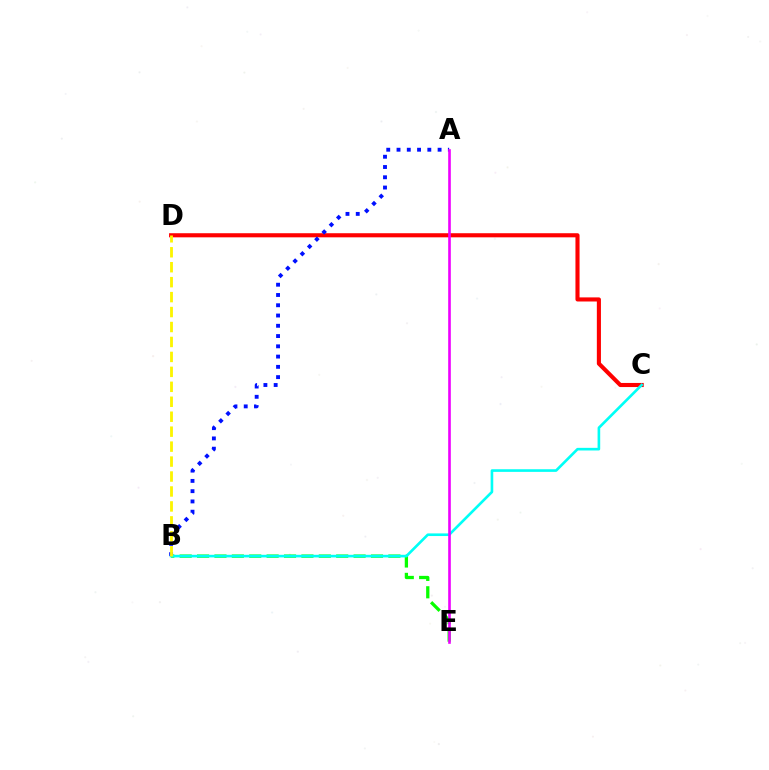{('B', 'E'): [{'color': '#08ff00', 'line_style': 'dashed', 'thickness': 2.36}], ('C', 'D'): [{'color': '#ff0000', 'line_style': 'solid', 'thickness': 2.95}], ('A', 'B'): [{'color': '#0010ff', 'line_style': 'dotted', 'thickness': 2.79}], ('B', 'C'): [{'color': '#00fff6', 'line_style': 'solid', 'thickness': 1.9}], ('B', 'D'): [{'color': '#fcf500', 'line_style': 'dashed', 'thickness': 2.03}], ('A', 'E'): [{'color': '#ee00ff', 'line_style': 'solid', 'thickness': 1.9}]}